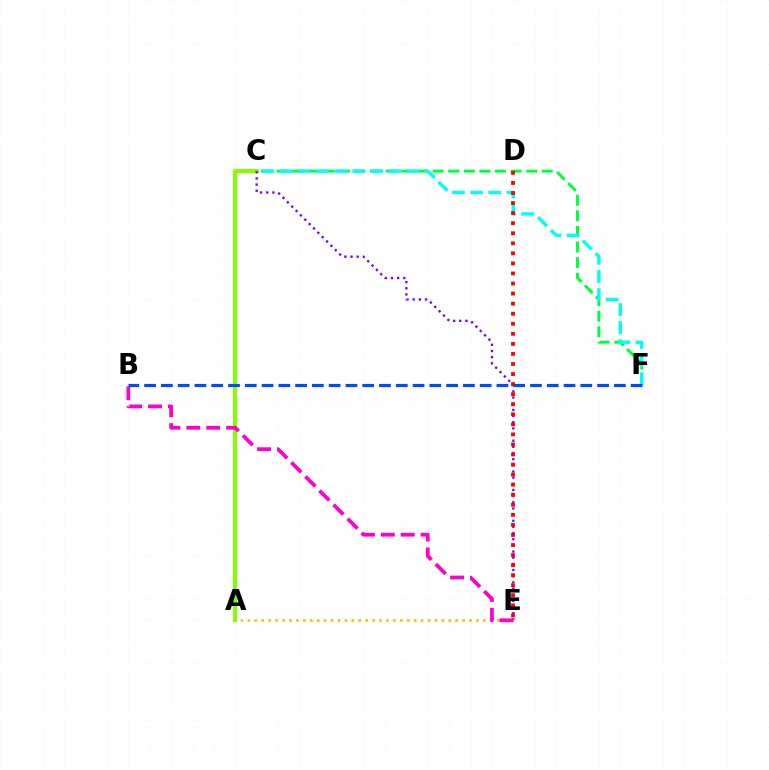{('A', 'C'): [{'color': '#84ff00', 'line_style': 'solid', 'thickness': 2.96}], ('C', 'E'): [{'color': '#7200ff', 'line_style': 'dotted', 'thickness': 1.67}], ('C', 'F'): [{'color': '#00ff39', 'line_style': 'dashed', 'thickness': 2.12}, {'color': '#00fff6', 'line_style': 'dashed', 'thickness': 2.46}], ('D', 'E'): [{'color': '#ff0000', 'line_style': 'dotted', 'thickness': 2.73}], ('A', 'E'): [{'color': '#ffbd00', 'line_style': 'dotted', 'thickness': 1.88}], ('B', 'E'): [{'color': '#ff00cf', 'line_style': 'dashed', 'thickness': 2.7}], ('B', 'F'): [{'color': '#004bff', 'line_style': 'dashed', 'thickness': 2.28}]}